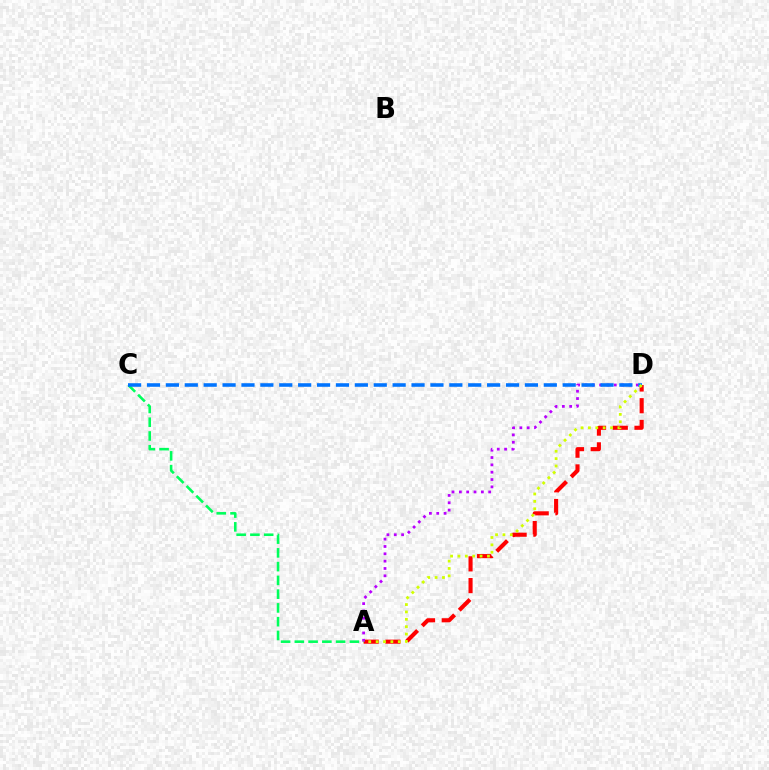{('A', 'D'): [{'color': '#ff0000', 'line_style': 'dashed', 'thickness': 2.95}, {'color': '#b900ff', 'line_style': 'dotted', 'thickness': 1.99}, {'color': '#d1ff00', 'line_style': 'dotted', 'thickness': 2.0}], ('A', 'C'): [{'color': '#00ff5c', 'line_style': 'dashed', 'thickness': 1.87}], ('C', 'D'): [{'color': '#0074ff', 'line_style': 'dashed', 'thickness': 2.57}]}